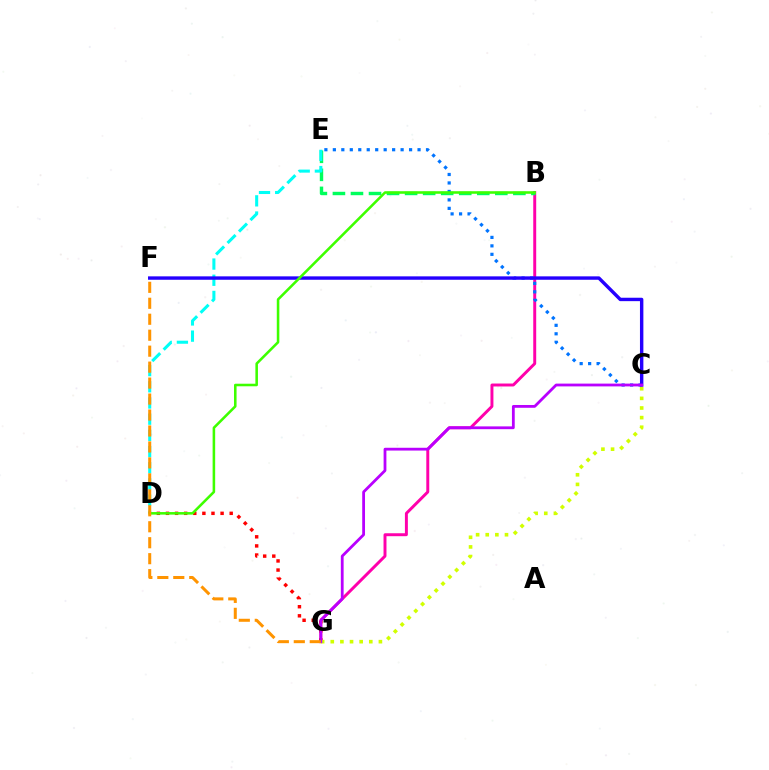{('B', 'G'): [{'color': '#ff00ac', 'line_style': 'solid', 'thickness': 2.12}], ('C', 'E'): [{'color': '#0074ff', 'line_style': 'dotted', 'thickness': 2.3}], ('D', 'G'): [{'color': '#ff0000', 'line_style': 'dotted', 'thickness': 2.47}], ('B', 'E'): [{'color': '#00ff5c', 'line_style': 'dashed', 'thickness': 2.45}], ('D', 'E'): [{'color': '#00fff6', 'line_style': 'dashed', 'thickness': 2.2}], ('C', 'F'): [{'color': '#2500ff', 'line_style': 'solid', 'thickness': 2.46}], ('C', 'G'): [{'color': '#d1ff00', 'line_style': 'dotted', 'thickness': 2.62}, {'color': '#b900ff', 'line_style': 'solid', 'thickness': 2.01}], ('B', 'D'): [{'color': '#3dff00', 'line_style': 'solid', 'thickness': 1.84}], ('F', 'G'): [{'color': '#ff9400', 'line_style': 'dashed', 'thickness': 2.17}]}